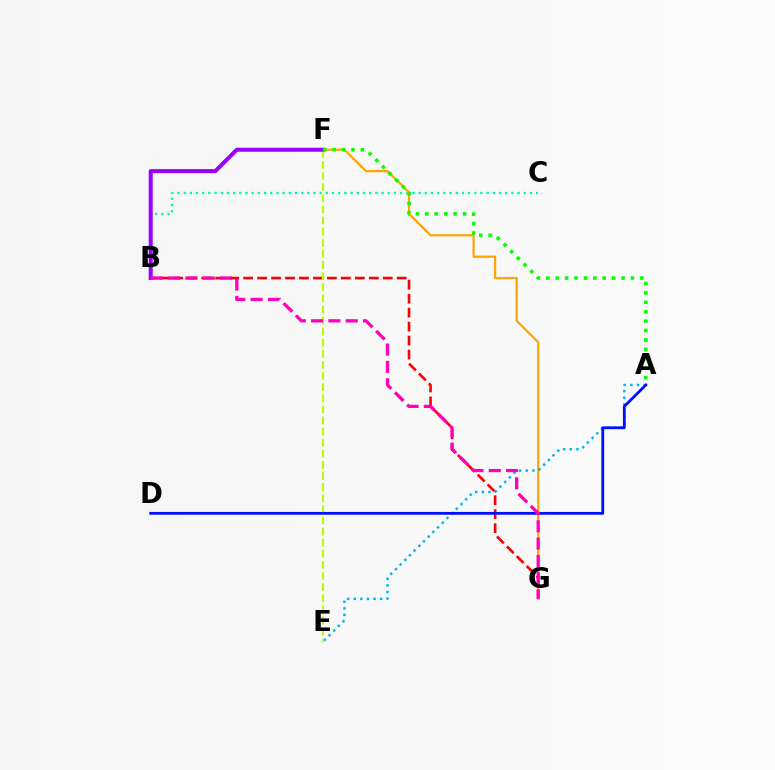{('B', 'G'): [{'color': '#ff0000', 'line_style': 'dashed', 'thickness': 1.9}, {'color': '#ff00bd', 'line_style': 'dashed', 'thickness': 2.35}], ('B', 'C'): [{'color': '#00ff9d', 'line_style': 'dotted', 'thickness': 1.68}], ('F', 'G'): [{'color': '#ffa500', 'line_style': 'solid', 'thickness': 1.59}], ('A', 'E'): [{'color': '#00b5ff', 'line_style': 'dotted', 'thickness': 1.79}], ('E', 'F'): [{'color': '#b3ff00', 'line_style': 'dashed', 'thickness': 1.51}], ('A', 'D'): [{'color': '#0010ff', 'line_style': 'solid', 'thickness': 2.01}], ('B', 'F'): [{'color': '#9b00ff', 'line_style': 'solid', 'thickness': 2.9}], ('A', 'F'): [{'color': '#08ff00', 'line_style': 'dotted', 'thickness': 2.56}]}